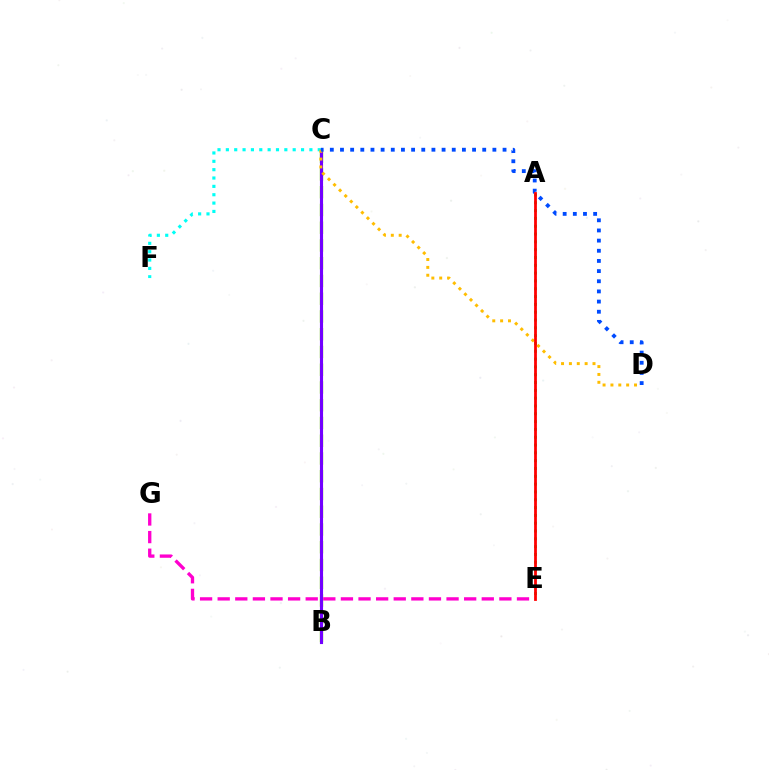{('B', 'C'): [{'color': '#84ff00', 'line_style': 'dashed', 'thickness': 2.41}, {'color': '#7200ff', 'line_style': 'solid', 'thickness': 2.24}], ('C', 'F'): [{'color': '#00fff6', 'line_style': 'dotted', 'thickness': 2.27}], ('A', 'E'): [{'color': '#00ff39', 'line_style': 'dotted', 'thickness': 2.12}, {'color': '#ff0000', 'line_style': 'solid', 'thickness': 2.0}], ('E', 'G'): [{'color': '#ff00cf', 'line_style': 'dashed', 'thickness': 2.39}], ('C', 'D'): [{'color': '#ffbd00', 'line_style': 'dotted', 'thickness': 2.14}, {'color': '#004bff', 'line_style': 'dotted', 'thickness': 2.76}]}